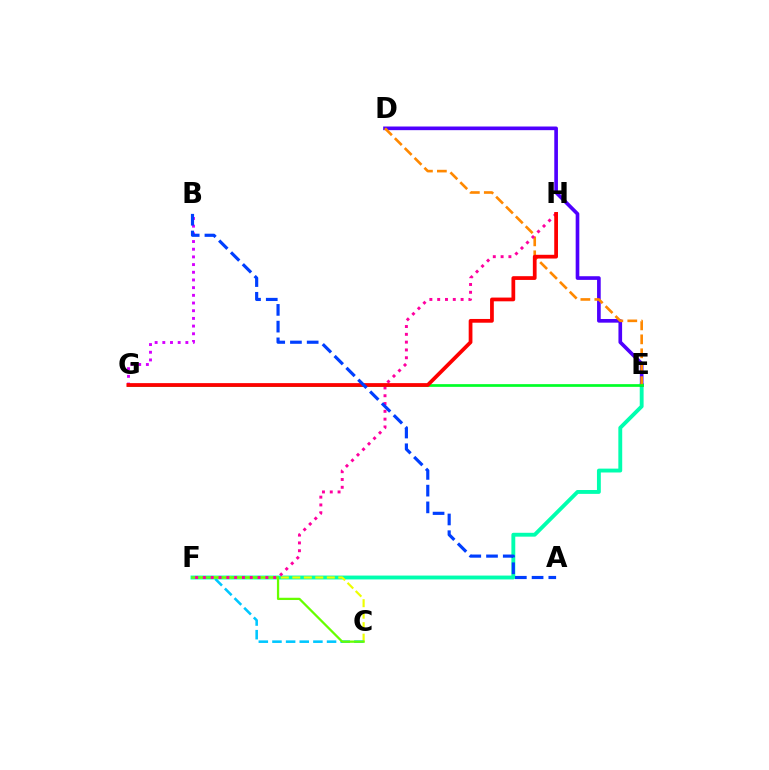{('E', 'F'): [{'color': '#00ffaf', 'line_style': 'solid', 'thickness': 2.78}], ('C', 'F'): [{'color': '#eeff00', 'line_style': 'dashed', 'thickness': 1.56}, {'color': '#00c7ff', 'line_style': 'dashed', 'thickness': 1.85}, {'color': '#66ff00', 'line_style': 'solid', 'thickness': 1.63}], ('D', 'E'): [{'color': '#4f00ff', 'line_style': 'solid', 'thickness': 2.63}, {'color': '#ff8800', 'line_style': 'dashed', 'thickness': 1.89}], ('B', 'G'): [{'color': '#d600ff', 'line_style': 'dotted', 'thickness': 2.09}], ('E', 'G'): [{'color': '#00ff27', 'line_style': 'solid', 'thickness': 1.95}], ('F', 'H'): [{'color': '#ff00a0', 'line_style': 'dotted', 'thickness': 2.12}], ('G', 'H'): [{'color': '#ff0000', 'line_style': 'solid', 'thickness': 2.7}], ('A', 'B'): [{'color': '#003fff', 'line_style': 'dashed', 'thickness': 2.27}]}